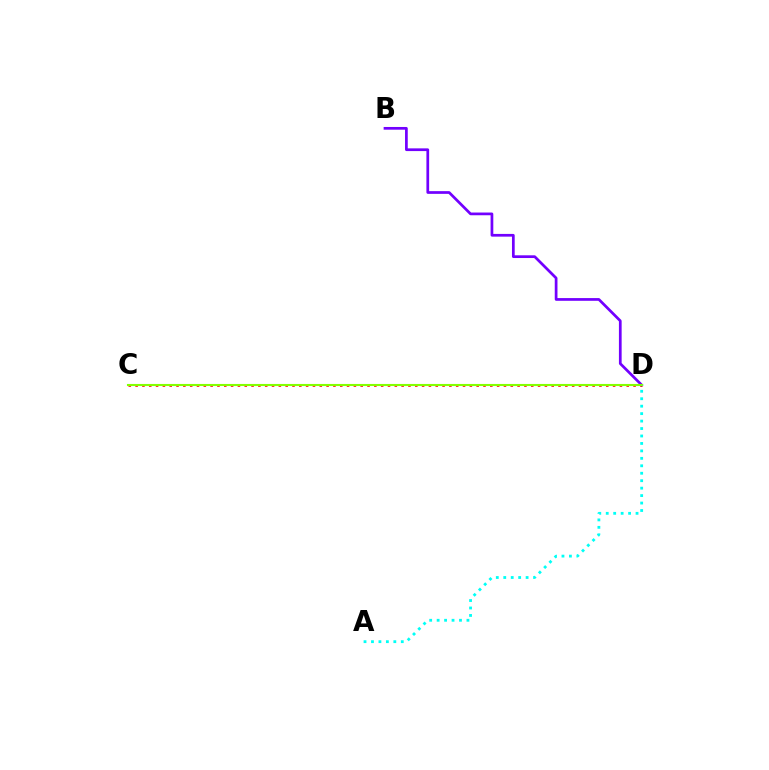{('B', 'D'): [{'color': '#7200ff', 'line_style': 'solid', 'thickness': 1.96}], ('C', 'D'): [{'color': '#ff0000', 'line_style': 'dotted', 'thickness': 1.85}, {'color': '#84ff00', 'line_style': 'solid', 'thickness': 1.51}], ('A', 'D'): [{'color': '#00fff6', 'line_style': 'dotted', 'thickness': 2.02}]}